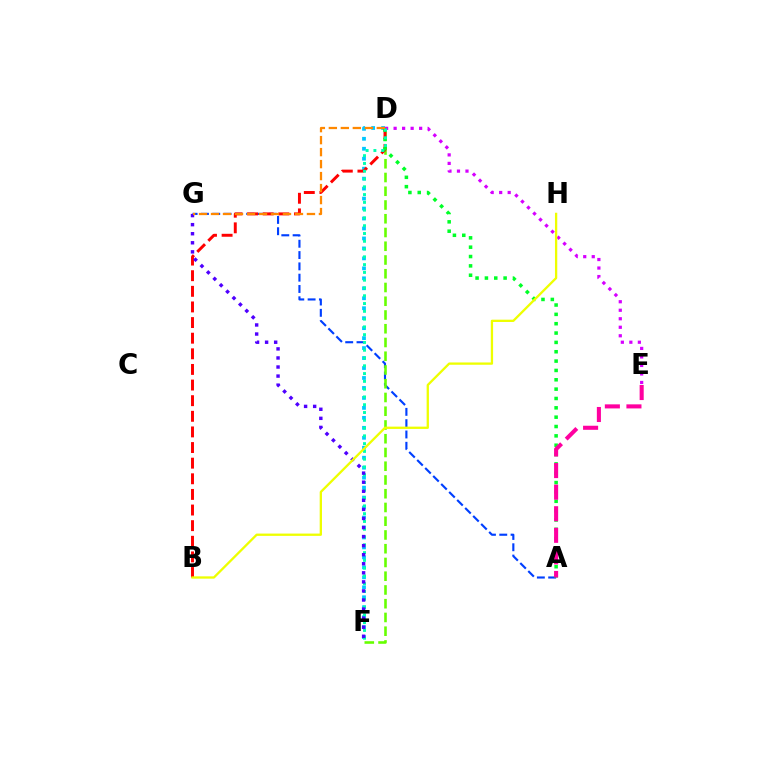{('A', 'G'): [{'color': '#003fff', 'line_style': 'dashed', 'thickness': 1.54}], ('D', 'F'): [{'color': '#66ff00', 'line_style': 'dashed', 'thickness': 1.87}, {'color': '#00c7ff', 'line_style': 'dotted', 'thickness': 2.71}, {'color': '#00ffaf', 'line_style': 'dotted', 'thickness': 2.11}], ('B', 'D'): [{'color': '#ff0000', 'line_style': 'dashed', 'thickness': 2.12}], ('D', 'E'): [{'color': '#d600ff', 'line_style': 'dotted', 'thickness': 2.31}], ('A', 'D'): [{'color': '#00ff27', 'line_style': 'dotted', 'thickness': 2.54}], ('F', 'G'): [{'color': '#4f00ff', 'line_style': 'dotted', 'thickness': 2.46}], ('D', 'G'): [{'color': '#ff8800', 'line_style': 'dashed', 'thickness': 1.63}], ('B', 'H'): [{'color': '#eeff00', 'line_style': 'solid', 'thickness': 1.66}], ('A', 'E'): [{'color': '#ff00a0', 'line_style': 'dashed', 'thickness': 2.93}]}